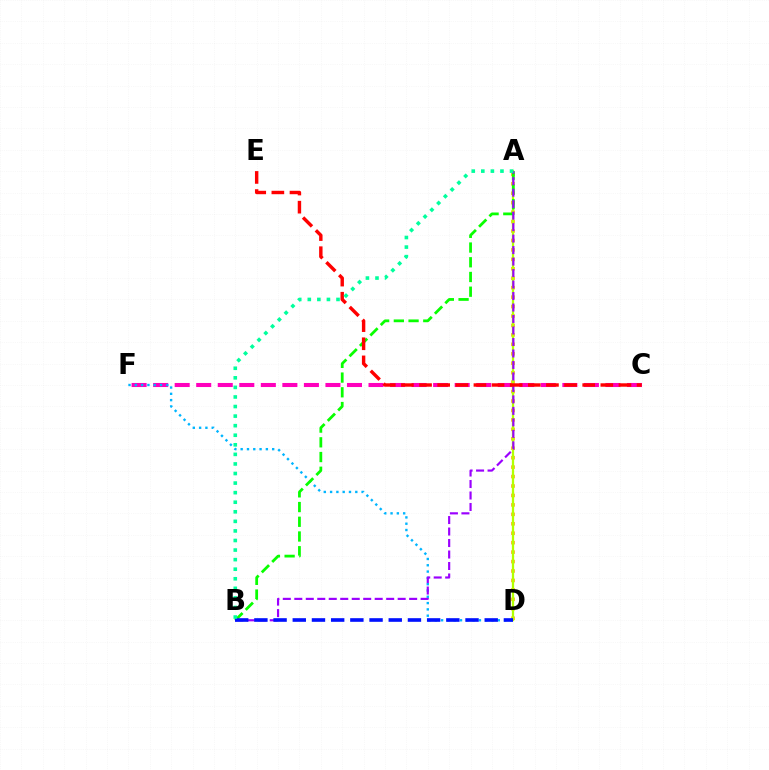{('C', 'F'): [{'color': '#ff00bd', 'line_style': 'dashed', 'thickness': 2.93}], ('A', 'D'): [{'color': '#ffa500', 'line_style': 'dotted', 'thickness': 2.57}, {'color': '#b3ff00', 'line_style': 'solid', 'thickness': 1.64}], ('D', 'F'): [{'color': '#00b5ff', 'line_style': 'dotted', 'thickness': 1.71}], ('A', 'B'): [{'color': '#08ff00', 'line_style': 'dashed', 'thickness': 2.0}, {'color': '#9b00ff', 'line_style': 'dashed', 'thickness': 1.56}, {'color': '#00ff9d', 'line_style': 'dotted', 'thickness': 2.6}], ('B', 'D'): [{'color': '#0010ff', 'line_style': 'dashed', 'thickness': 2.61}], ('C', 'E'): [{'color': '#ff0000', 'line_style': 'dashed', 'thickness': 2.46}]}